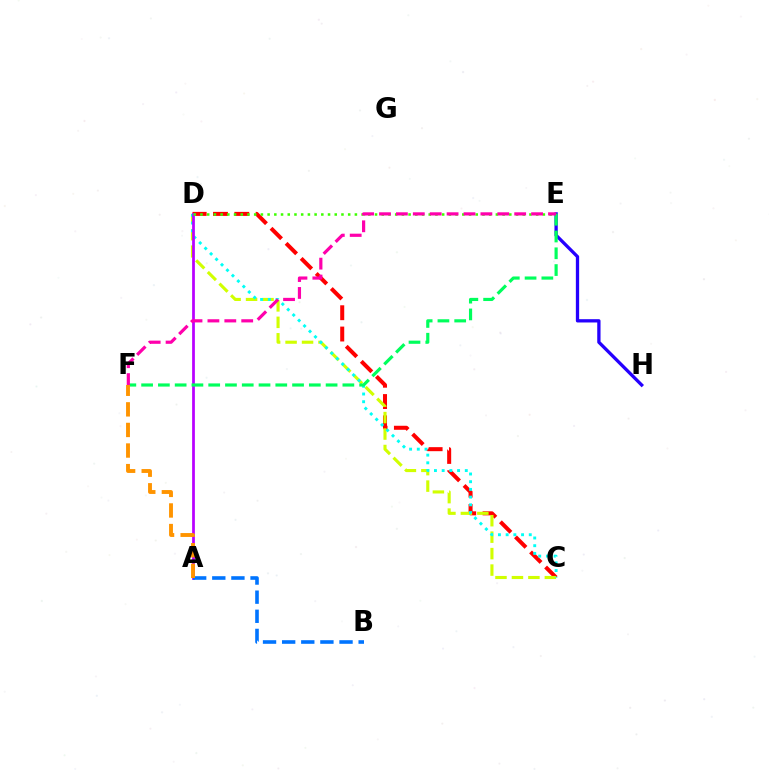{('C', 'D'): [{'color': '#ff0000', 'line_style': 'dashed', 'thickness': 2.89}, {'color': '#d1ff00', 'line_style': 'dashed', 'thickness': 2.24}, {'color': '#00fff6', 'line_style': 'dotted', 'thickness': 2.09}], ('E', 'H'): [{'color': '#2500ff', 'line_style': 'solid', 'thickness': 2.37}], ('A', 'D'): [{'color': '#b900ff', 'line_style': 'solid', 'thickness': 1.98}], ('D', 'E'): [{'color': '#3dff00', 'line_style': 'dotted', 'thickness': 1.82}], ('E', 'F'): [{'color': '#00ff5c', 'line_style': 'dashed', 'thickness': 2.28}, {'color': '#ff00ac', 'line_style': 'dashed', 'thickness': 2.3}], ('A', 'B'): [{'color': '#0074ff', 'line_style': 'dashed', 'thickness': 2.6}], ('A', 'F'): [{'color': '#ff9400', 'line_style': 'dashed', 'thickness': 2.8}]}